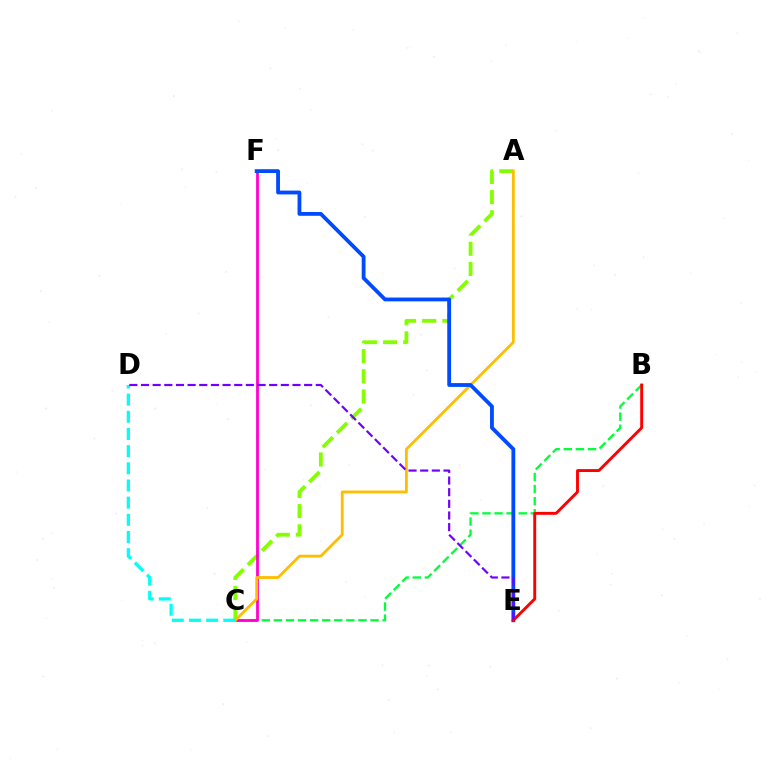{('B', 'C'): [{'color': '#00ff39', 'line_style': 'dashed', 'thickness': 1.64}], ('A', 'C'): [{'color': '#84ff00', 'line_style': 'dashed', 'thickness': 2.74}, {'color': '#ffbd00', 'line_style': 'solid', 'thickness': 2.02}], ('C', 'F'): [{'color': '#ff00cf', 'line_style': 'solid', 'thickness': 2.0}], ('E', 'F'): [{'color': '#004bff', 'line_style': 'solid', 'thickness': 2.74}], ('B', 'E'): [{'color': '#ff0000', 'line_style': 'solid', 'thickness': 2.09}], ('C', 'D'): [{'color': '#00fff6', 'line_style': 'dashed', 'thickness': 2.33}], ('D', 'E'): [{'color': '#7200ff', 'line_style': 'dashed', 'thickness': 1.58}]}